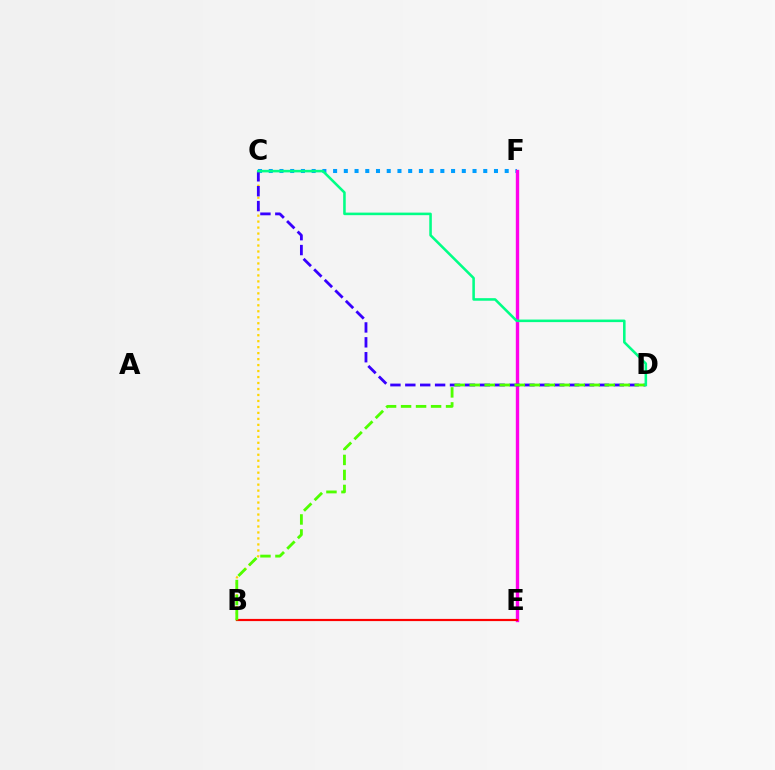{('B', 'C'): [{'color': '#ffd500', 'line_style': 'dotted', 'thickness': 1.62}], ('C', 'F'): [{'color': '#009eff', 'line_style': 'dotted', 'thickness': 2.91}], ('E', 'F'): [{'color': '#ff00ed', 'line_style': 'solid', 'thickness': 2.43}], ('C', 'D'): [{'color': '#3700ff', 'line_style': 'dashed', 'thickness': 2.02}, {'color': '#00ff86', 'line_style': 'solid', 'thickness': 1.84}], ('B', 'E'): [{'color': '#ff0000', 'line_style': 'solid', 'thickness': 1.58}], ('B', 'D'): [{'color': '#4fff00', 'line_style': 'dashed', 'thickness': 2.04}]}